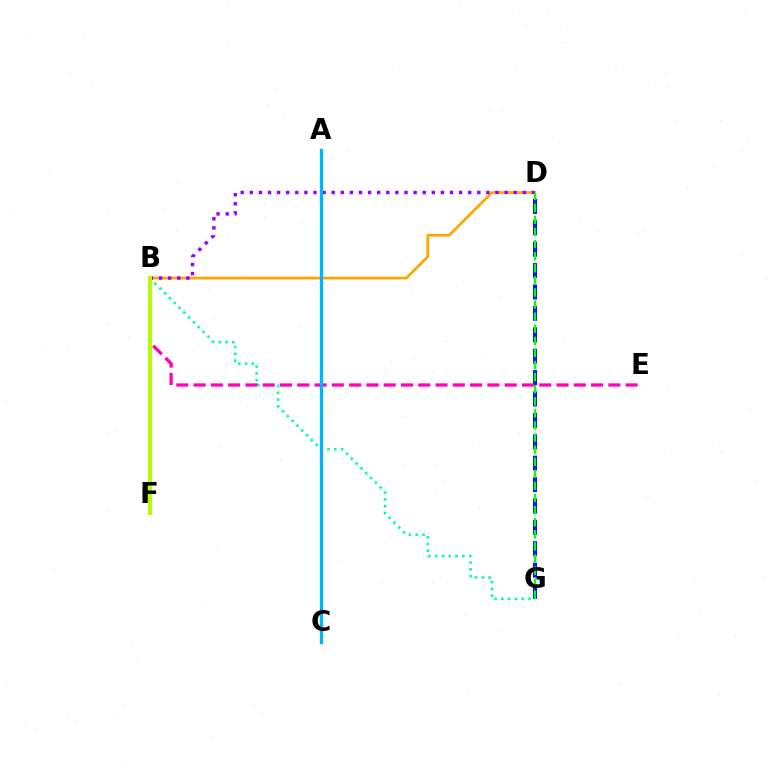{('D', 'G'): [{'color': '#0010ff', 'line_style': 'dashed', 'thickness': 2.91}, {'color': '#08ff00', 'line_style': 'dashed', 'thickness': 1.64}], ('B', 'D'): [{'color': '#ffa500', 'line_style': 'solid', 'thickness': 1.95}, {'color': '#9b00ff', 'line_style': 'dotted', 'thickness': 2.47}], ('B', 'G'): [{'color': '#00ff9d', 'line_style': 'dotted', 'thickness': 1.85}], ('B', 'E'): [{'color': '#ff00bd', 'line_style': 'dashed', 'thickness': 2.35}], ('A', 'C'): [{'color': '#ff0000', 'line_style': 'dashed', 'thickness': 2.02}, {'color': '#00b5ff', 'line_style': 'solid', 'thickness': 2.37}], ('B', 'F'): [{'color': '#b3ff00', 'line_style': 'solid', 'thickness': 2.84}]}